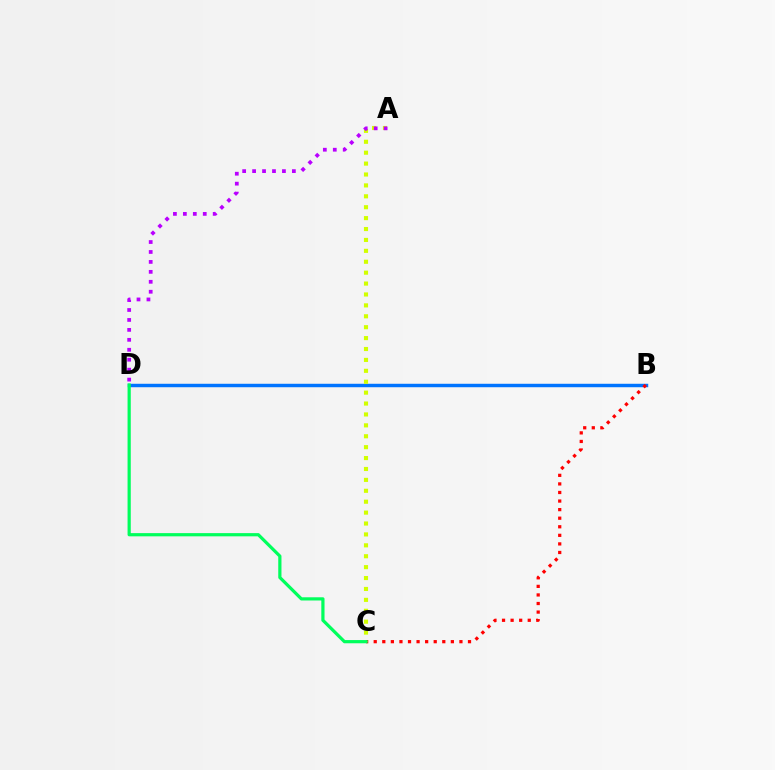{('B', 'D'): [{'color': '#0074ff', 'line_style': 'solid', 'thickness': 2.49}], ('B', 'C'): [{'color': '#ff0000', 'line_style': 'dotted', 'thickness': 2.33}], ('A', 'C'): [{'color': '#d1ff00', 'line_style': 'dotted', 'thickness': 2.96}], ('A', 'D'): [{'color': '#b900ff', 'line_style': 'dotted', 'thickness': 2.7}], ('C', 'D'): [{'color': '#00ff5c', 'line_style': 'solid', 'thickness': 2.31}]}